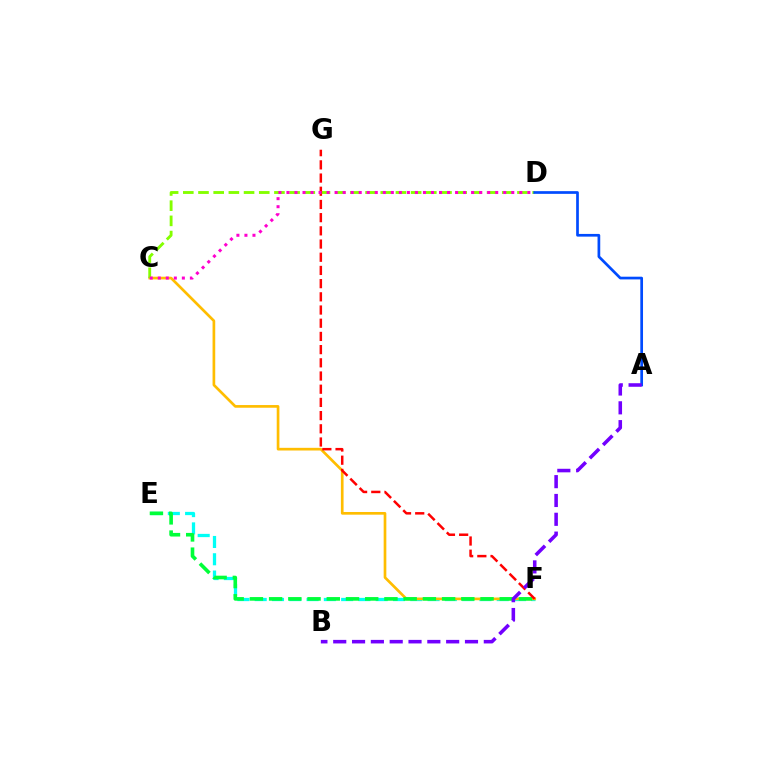{('E', 'F'): [{'color': '#00fff6', 'line_style': 'dashed', 'thickness': 2.35}, {'color': '#00ff39', 'line_style': 'dashed', 'thickness': 2.61}], ('C', 'F'): [{'color': '#ffbd00', 'line_style': 'solid', 'thickness': 1.93}], ('C', 'D'): [{'color': '#84ff00', 'line_style': 'dashed', 'thickness': 2.06}, {'color': '#ff00cf', 'line_style': 'dotted', 'thickness': 2.18}], ('A', 'D'): [{'color': '#004bff', 'line_style': 'solid', 'thickness': 1.95}], ('F', 'G'): [{'color': '#ff0000', 'line_style': 'dashed', 'thickness': 1.79}], ('A', 'B'): [{'color': '#7200ff', 'line_style': 'dashed', 'thickness': 2.56}]}